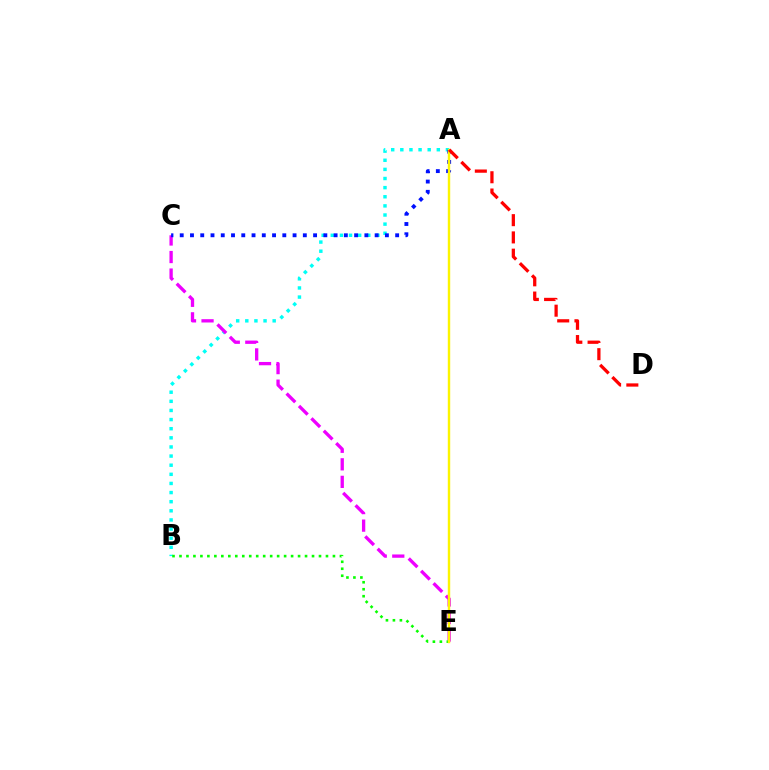{('A', 'B'): [{'color': '#00fff6', 'line_style': 'dotted', 'thickness': 2.48}], ('C', 'E'): [{'color': '#ee00ff', 'line_style': 'dashed', 'thickness': 2.38}], ('B', 'E'): [{'color': '#08ff00', 'line_style': 'dotted', 'thickness': 1.9}], ('A', 'C'): [{'color': '#0010ff', 'line_style': 'dotted', 'thickness': 2.79}], ('A', 'E'): [{'color': '#fcf500', 'line_style': 'solid', 'thickness': 1.74}], ('A', 'D'): [{'color': '#ff0000', 'line_style': 'dashed', 'thickness': 2.34}]}